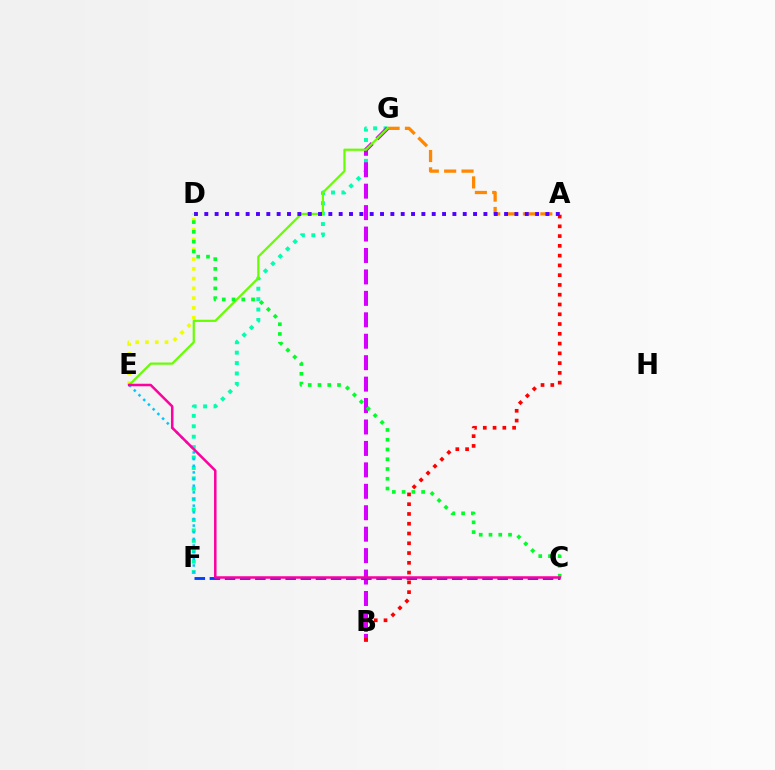{('F', 'G'): [{'color': '#00ffaf', 'line_style': 'dotted', 'thickness': 2.83}], ('A', 'G'): [{'color': '#ff8800', 'line_style': 'dashed', 'thickness': 2.36}], ('D', 'E'): [{'color': '#eeff00', 'line_style': 'dotted', 'thickness': 2.66}], ('B', 'G'): [{'color': '#d600ff', 'line_style': 'dashed', 'thickness': 2.91}], ('E', 'G'): [{'color': '#66ff00', 'line_style': 'solid', 'thickness': 1.58}], ('C', 'F'): [{'color': '#003fff', 'line_style': 'dashed', 'thickness': 2.06}], ('A', 'B'): [{'color': '#ff0000', 'line_style': 'dotted', 'thickness': 2.65}], ('A', 'D'): [{'color': '#4f00ff', 'line_style': 'dotted', 'thickness': 2.81}], ('E', 'F'): [{'color': '#00c7ff', 'line_style': 'dotted', 'thickness': 1.81}], ('C', 'D'): [{'color': '#00ff27', 'line_style': 'dotted', 'thickness': 2.65}], ('C', 'E'): [{'color': '#ff00a0', 'line_style': 'solid', 'thickness': 1.81}]}